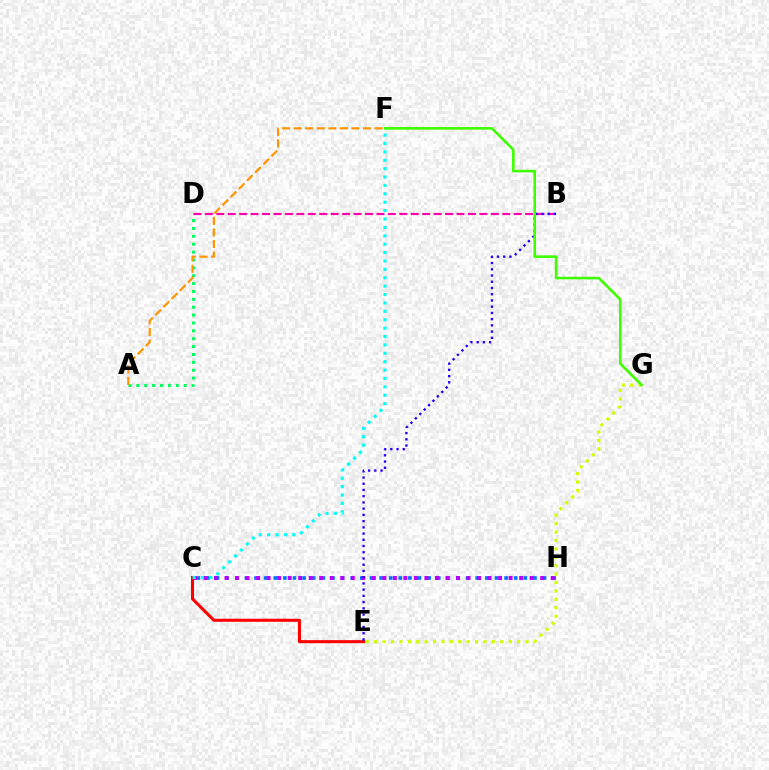{('E', 'G'): [{'color': '#d1ff00', 'line_style': 'dotted', 'thickness': 2.29}], ('B', 'D'): [{'color': '#ff00ac', 'line_style': 'dashed', 'thickness': 1.55}], ('C', 'H'): [{'color': '#0074ff', 'line_style': 'dotted', 'thickness': 2.61}, {'color': '#b900ff', 'line_style': 'dotted', 'thickness': 2.86}], ('A', 'D'): [{'color': '#00ff5c', 'line_style': 'dotted', 'thickness': 2.14}], ('C', 'E'): [{'color': '#ff0000', 'line_style': 'solid', 'thickness': 2.2}], ('B', 'E'): [{'color': '#2500ff', 'line_style': 'dotted', 'thickness': 1.69}], ('F', 'G'): [{'color': '#3dff00', 'line_style': 'solid', 'thickness': 1.87}], ('A', 'F'): [{'color': '#ff9400', 'line_style': 'dashed', 'thickness': 1.57}], ('C', 'F'): [{'color': '#00fff6', 'line_style': 'dotted', 'thickness': 2.28}]}